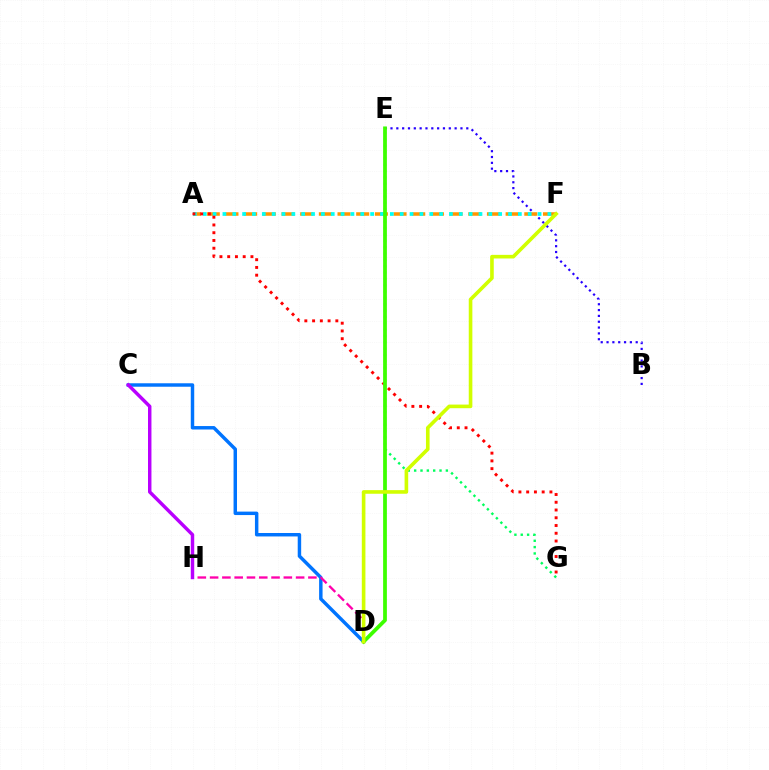{('C', 'D'): [{'color': '#0074ff', 'line_style': 'solid', 'thickness': 2.49}], ('B', 'E'): [{'color': '#2500ff', 'line_style': 'dotted', 'thickness': 1.58}], ('A', 'F'): [{'color': '#ff9400', 'line_style': 'dashed', 'thickness': 2.54}, {'color': '#00fff6', 'line_style': 'dotted', 'thickness': 2.68}], ('D', 'H'): [{'color': '#ff00ac', 'line_style': 'dashed', 'thickness': 1.67}], ('C', 'H'): [{'color': '#b900ff', 'line_style': 'solid', 'thickness': 2.48}], ('A', 'G'): [{'color': '#ff0000', 'line_style': 'dotted', 'thickness': 2.11}], ('E', 'G'): [{'color': '#00ff5c', 'line_style': 'dotted', 'thickness': 1.72}], ('D', 'E'): [{'color': '#3dff00', 'line_style': 'solid', 'thickness': 2.7}], ('D', 'F'): [{'color': '#d1ff00', 'line_style': 'solid', 'thickness': 2.61}]}